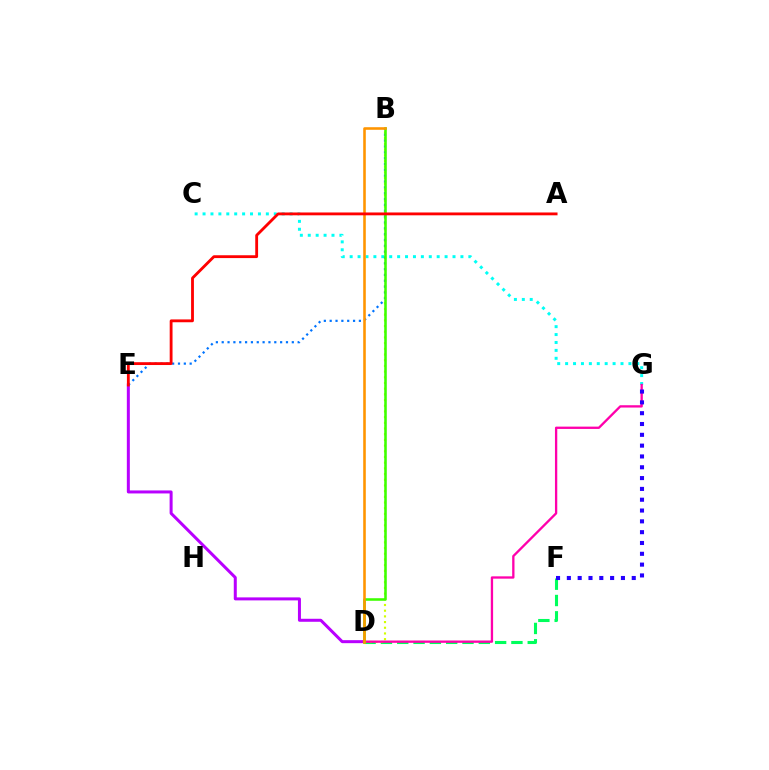{('D', 'F'): [{'color': '#00ff5c', 'line_style': 'dashed', 'thickness': 2.22}], ('B', 'D'): [{'color': '#d1ff00', 'line_style': 'dotted', 'thickness': 1.55}, {'color': '#3dff00', 'line_style': 'solid', 'thickness': 1.84}, {'color': '#ff9400', 'line_style': 'solid', 'thickness': 1.86}], ('D', 'E'): [{'color': '#b900ff', 'line_style': 'solid', 'thickness': 2.16}], ('C', 'G'): [{'color': '#00fff6', 'line_style': 'dotted', 'thickness': 2.15}], ('D', 'G'): [{'color': '#ff00ac', 'line_style': 'solid', 'thickness': 1.67}], ('B', 'E'): [{'color': '#0074ff', 'line_style': 'dotted', 'thickness': 1.59}], ('F', 'G'): [{'color': '#2500ff', 'line_style': 'dotted', 'thickness': 2.94}], ('A', 'E'): [{'color': '#ff0000', 'line_style': 'solid', 'thickness': 2.04}]}